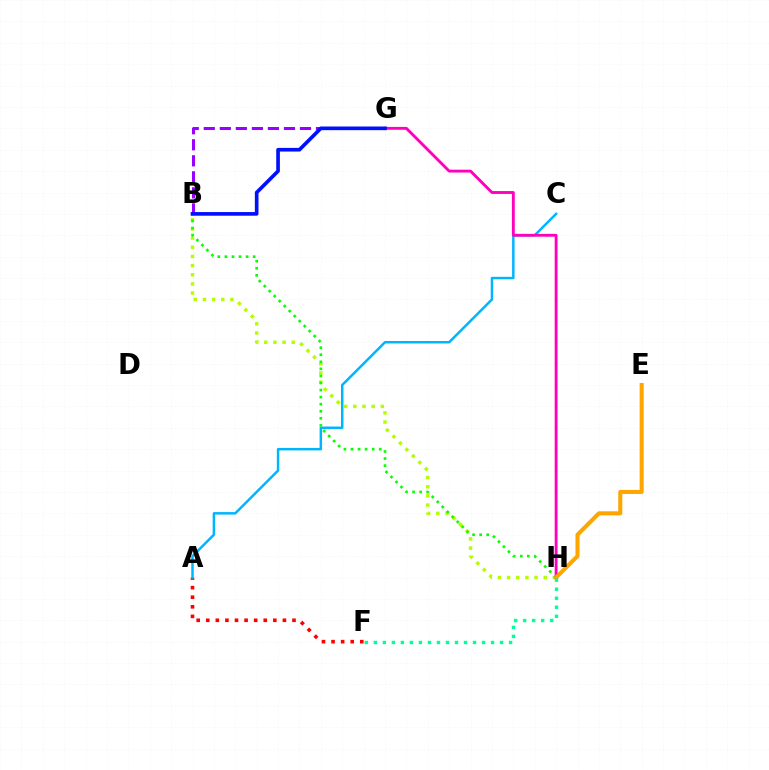{('B', 'H'): [{'color': '#b3ff00', 'line_style': 'dotted', 'thickness': 2.49}, {'color': '#08ff00', 'line_style': 'dotted', 'thickness': 1.92}], ('A', 'F'): [{'color': '#ff0000', 'line_style': 'dotted', 'thickness': 2.6}], ('A', 'C'): [{'color': '#00b5ff', 'line_style': 'solid', 'thickness': 1.78}], ('G', 'H'): [{'color': '#ff00bd', 'line_style': 'solid', 'thickness': 2.06}], ('B', 'G'): [{'color': '#9b00ff', 'line_style': 'dashed', 'thickness': 2.18}, {'color': '#0010ff', 'line_style': 'solid', 'thickness': 2.63}], ('E', 'H'): [{'color': '#ffa500', 'line_style': 'solid', 'thickness': 2.92}], ('F', 'H'): [{'color': '#00ff9d', 'line_style': 'dotted', 'thickness': 2.45}]}